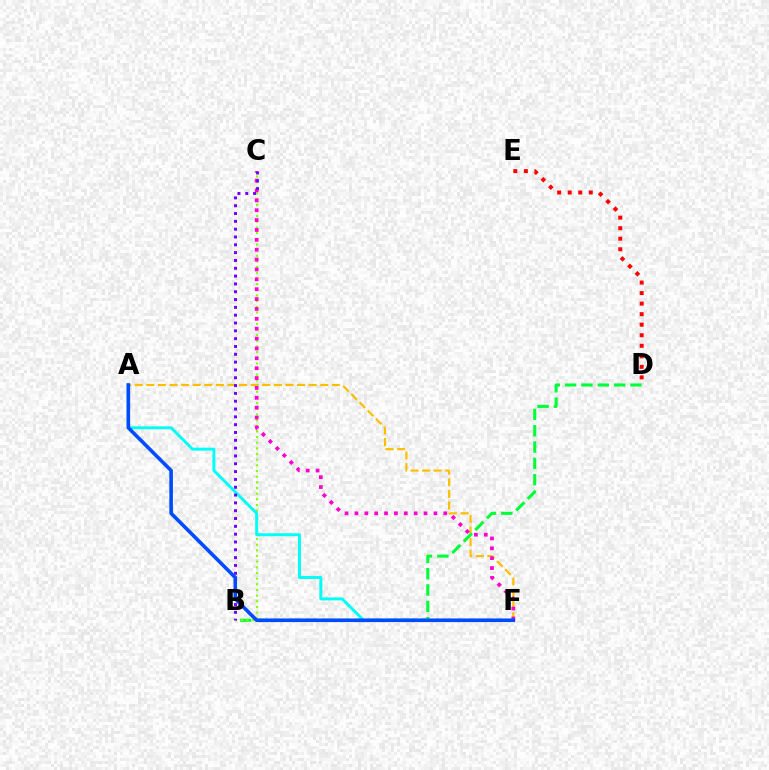{('A', 'F'): [{'color': '#ffbd00', 'line_style': 'dashed', 'thickness': 1.58}, {'color': '#00fff6', 'line_style': 'solid', 'thickness': 2.12}, {'color': '#004bff', 'line_style': 'solid', 'thickness': 2.6}], ('B', 'D'): [{'color': '#00ff39', 'line_style': 'dashed', 'thickness': 2.22}], ('B', 'C'): [{'color': '#84ff00', 'line_style': 'dotted', 'thickness': 1.54}, {'color': '#7200ff', 'line_style': 'dotted', 'thickness': 2.12}], ('D', 'E'): [{'color': '#ff0000', 'line_style': 'dotted', 'thickness': 2.86}], ('C', 'F'): [{'color': '#ff00cf', 'line_style': 'dotted', 'thickness': 2.68}]}